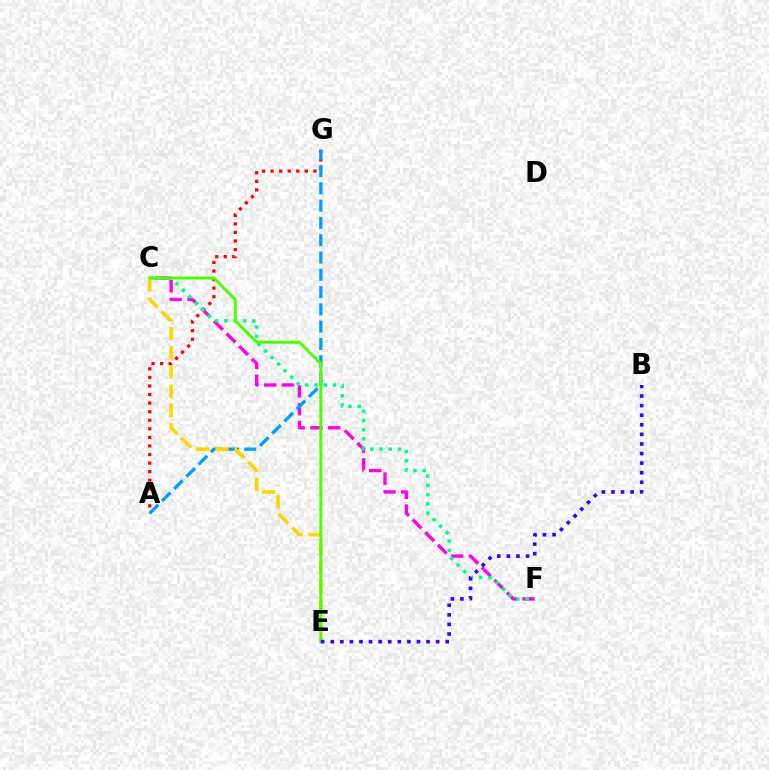{('A', 'G'): [{'color': '#ff0000', 'line_style': 'dotted', 'thickness': 2.33}, {'color': '#009eff', 'line_style': 'dashed', 'thickness': 2.35}], ('C', 'F'): [{'color': '#ff00ed', 'line_style': 'dashed', 'thickness': 2.42}, {'color': '#00ff86', 'line_style': 'dotted', 'thickness': 2.51}], ('C', 'E'): [{'color': '#ffd500', 'line_style': 'dashed', 'thickness': 2.61}, {'color': '#4fff00', 'line_style': 'solid', 'thickness': 2.12}], ('B', 'E'): [{'color': '#3700ff', 'line_style': 'dotted', 'thickness': 2.6}]}